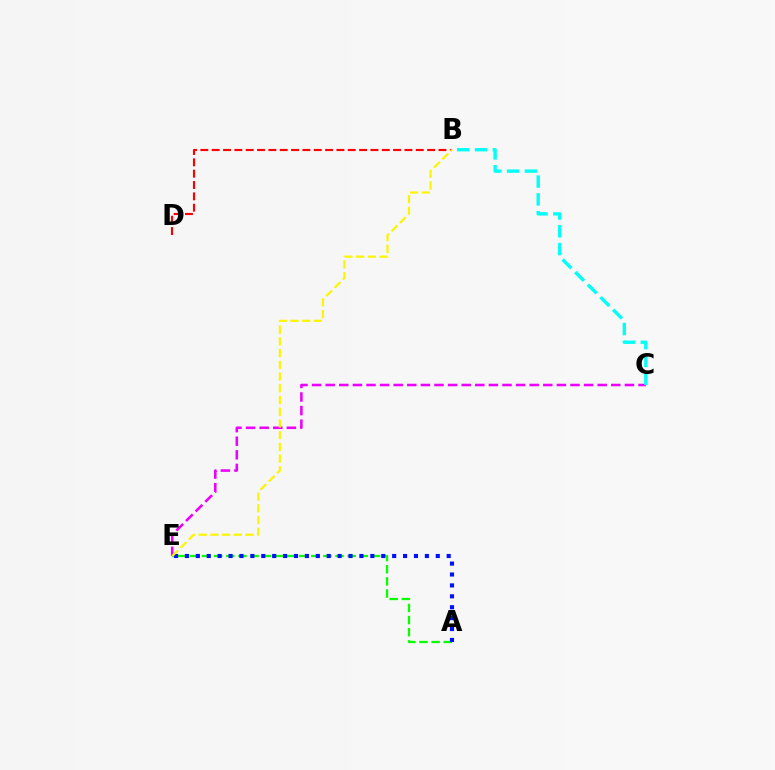{('A', 'E'): [{'color': '#08ff00', 'line_style': 'dashed', 'thickness': 1.65}, {'color': '#0010ff', 'line_style': 'dotted', 'thickness': 2.96}], ('B', 'D'): [{'color': '#ff0000', 'line_style': 'dashed', 'thickness': 1.54}], ('C', 'E'): [{'color': '#ee00ff', 'line_style': 'dashed', 'thickness': 1.85}], ('B', 'E'): [{'color': '#fcf500', 'line_style': 'dashed', 'thickness': 1.59}], ('B', 'C'): [{'color': '#00fff6', 'line_style': 'dashed', 'thickness': 2.42}]}